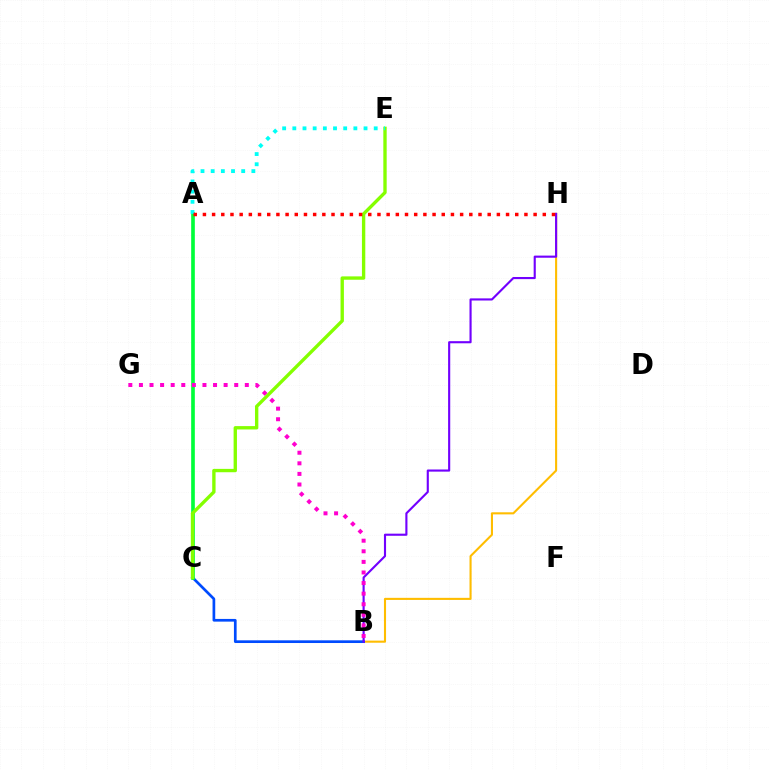{('B', 'H'): [{'color': '#ffbd00', 'line_style': 'solid', 'thickness': 1.51}, {'color': '#7200ff', 'line_style': 'solid', 'thickness': 1.53}], ('B', 'C'): [{'color': '#004bff', 'line_style': 'solid', 'thickness': 1.94}], ('A', 'C'): [{'color': '#00ff39', 'line_style': 'solid', 'thickness': 2.63}], ('B', 'G'): [{'color': '#ff00cf', 'line_style': 'dotted', 'thickness': 2.88}], ('C', 'E'): [{'color': '#84ff00', 'line_style': 'solid', 'thickness': 2.42}], ('A', 'E'): [{'color': '#00fff6', 'line_style': 'dotted', 'thickness': 2.76}], ('A', 'H'): [{'color': '#ff0000', 'line_style': 'dotted', 'thickness': 2.5}]}